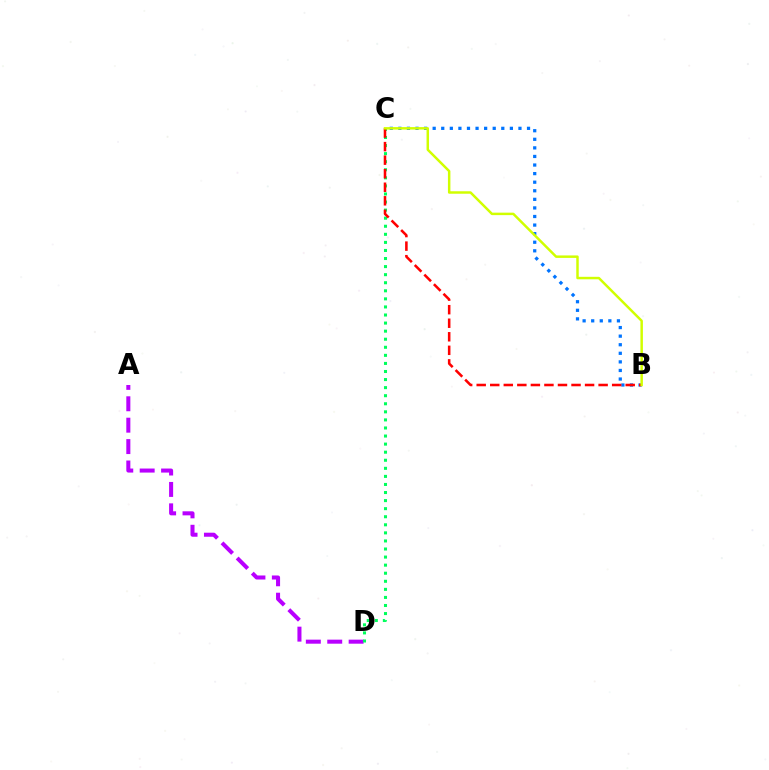{('A', 'D'): [{'color': '#b900ff', 'line_style': 'dashed', 'thickness': 2.91}], ('B', 'C'): [{'color': '#0074ff', 'line_style': 'dotted', 'thickness': 2.33}, {'color': '#ff0000', 'line_style': 'dashed', 'thickness': 1.84}, {'color': '#d1ff00', 'line_style': 'solid', 'thickness': 1.78}], ('C', 'D'): [{'color': '#00ff5c', 'line_style': 'dotted', 'thickness': 2.19}]}